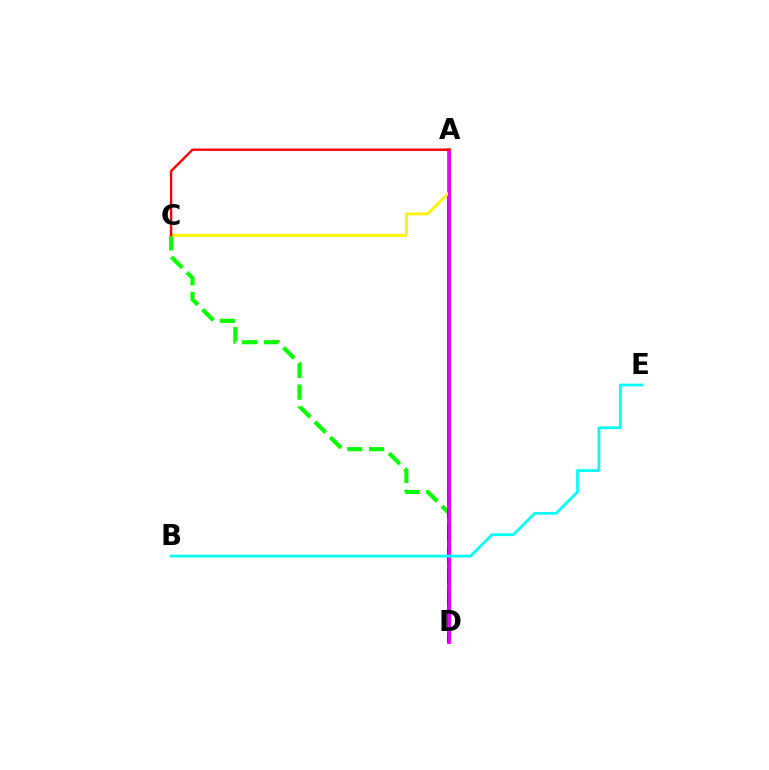{('C', 'D'): [{'color': '#08ff00', 'line_style': 'dashed', 'thickness': 2.96}], ('A', 'D'): [{'color': '#0010ff', 'line_style': 'solid', 'thickness': 2.53}, {'color': '#ee00ff', 'line_style': 'solid', 'thickness': 2.1}], ('A', 'C'): [{'color': '#fcf500', 'line_style': 'solid', 'thickness': 2.06}, {'color': '#ff0000', 'line_style': 'solid', 'thickness': 1.72}], ('B', 'E'): [{'color': '#00fff6', 'line_style': 'solid', 'thickness': 1.98}]}